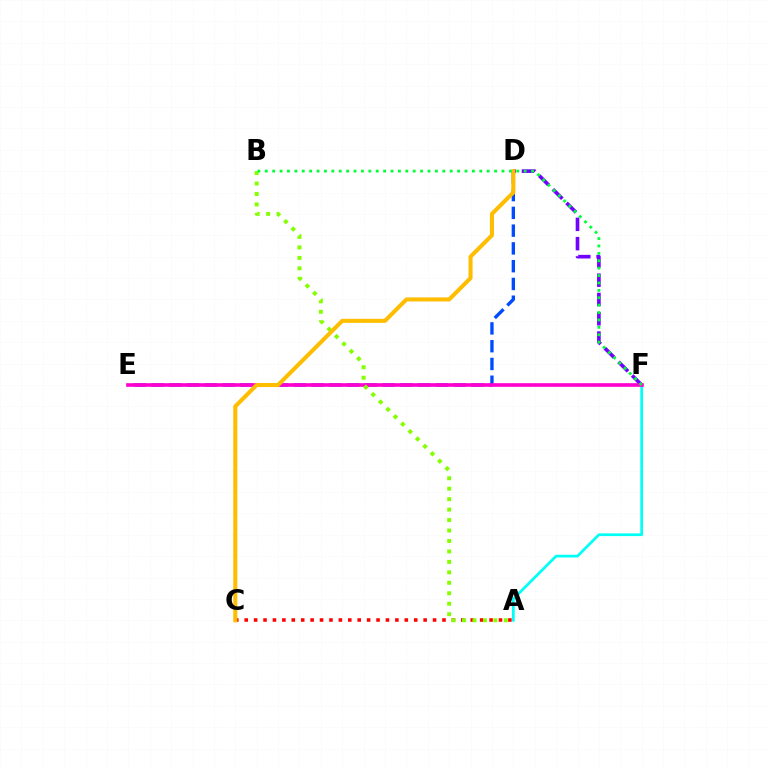{('A', 'F'): [{'color': '#00fff6', 'line_style': 'solid', 'thickness': 1.96}], ('D', 'F'): [{'color': '#7200ff', 'line_style': 'dashed', 'thickness': 2.62}], ('D', 'E'): [{'color': '#004bff', 'line_style': 'dashed', 'thickness': 2.41}], ('E', 'F'): [{'color': '#ff00cf', 'line_style': 'solid', 'thickness': 2.62}], ('A', 'C'): [{'color': '#ff0000', 'line_style': 'dotted', 'thickness': 2.56}], ('A', 'B'): [{'color': '#84ff00', 'line_style': 'dotted', 'thickness': 2.84}], ('C', 'D'): [{'color': '#ffbd00', 'line_style': 'solid', 'thickness': 2.91}], ('B', 'F'): [{'color': '#00ff39', 'line_style': 'dotted', 'thickness': 2.01}]}